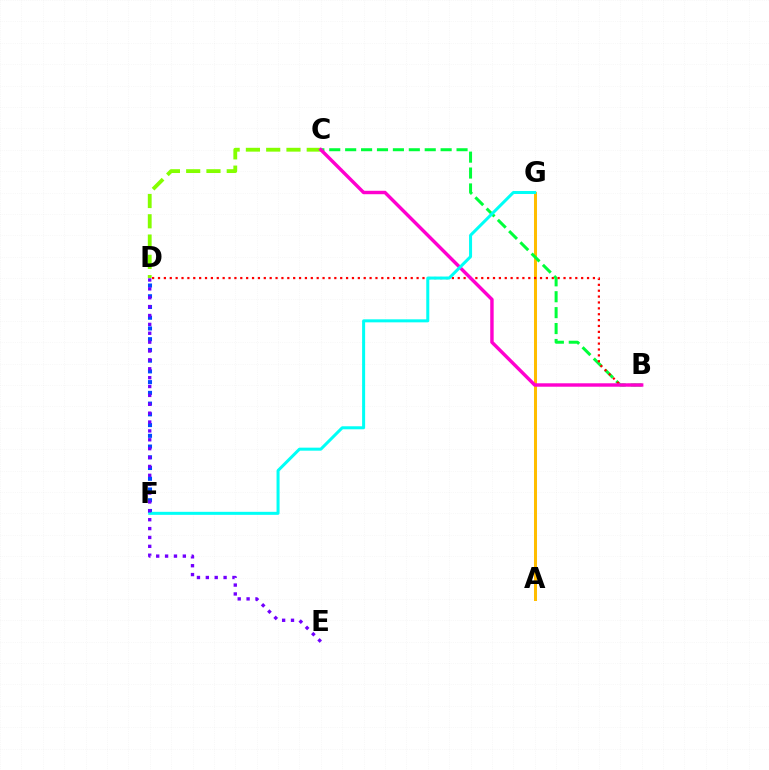{('D', 'F'): [{'color': '#004bff', 'line_style': 'dotted', 'thickness': 2.92}], ('C', 'D'): [{'color': '#84ff00', 'line_style': 'dashed', 'thickness': 2.75}], ('A', 'G'): [{'color': '#ffbd00', 'line_style': 'solid', 'thickness': 2.17}], ('B', 'C'): [{'color': '#00ff39', 'line_style': 'dashed', 'thickness': 2.16}, {'color': '#ff00cf', 'line_style': 'solid', 'thickness': 2.47}], ('B', 'D'): [{'color': '#ff0000', 'line_style': 'dotted', 'thickness': 1.6}], ('F', 'G'): [{'color': '#00fff6', 'line_style': 'solid', 'thickness': 2.17}], ('D', 'E'): [{'color': '#7200ff', 'line_style': 'dotted', 'thickness': 2.41}]}